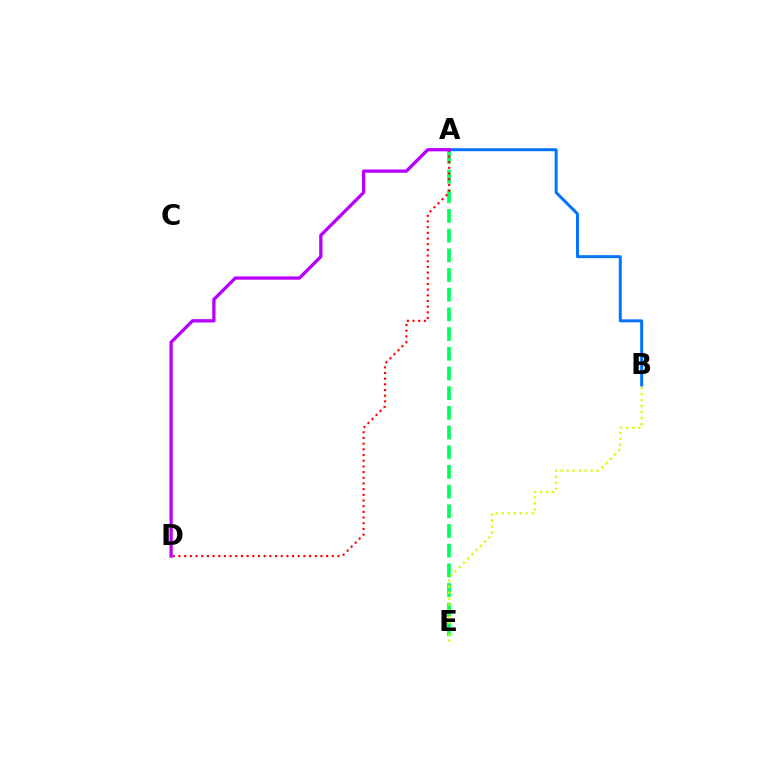{('A', 'E'): [{'color': '#00ff5c', 'line_style': 'dashed', 'thickness': 2.67}], ('A', 'B'): [{'color': '#0074ff', 'line_style': 'solid', 'thickness': 2.15}], ('B', 'E'): [{'color': '#d1ff00', 'line_style': 'dotted', 'thickness': 1.63}], ('A', 'D'): [{'color': '#ff0000', 'line_style': 'dotted', 'thickness': 1.54}, {'color': '#b900ff', 'line_style': 'solid', 'thickness': 2.36}]}